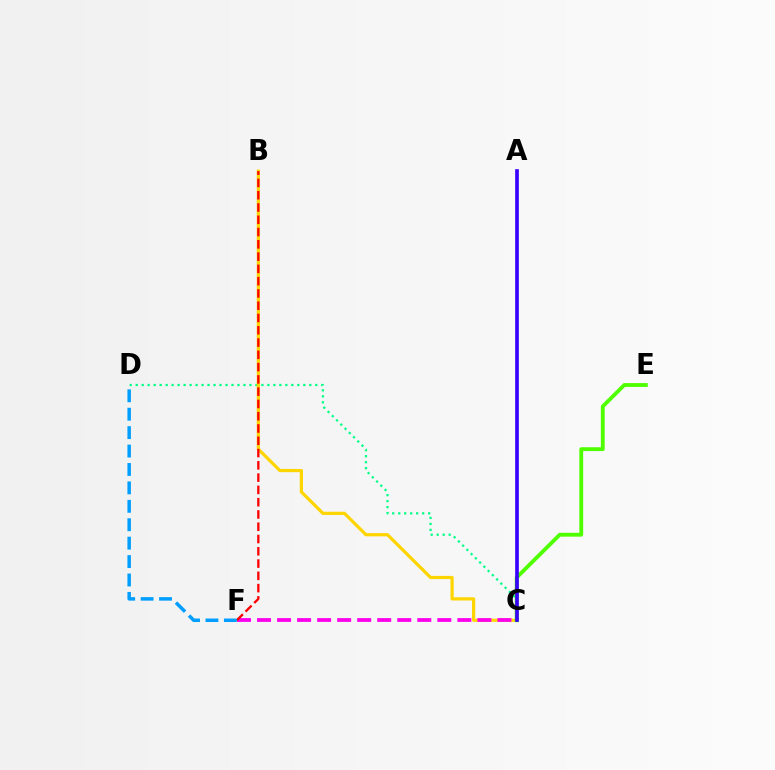{('C', 'D'): [{'color': '#00ff86', 'line_style': 'dotted', 'thickness': 1.63}], ('B', 'C'): [{'color': '#ffd500', 'line_style': 'solid', 'thickness': 2.31}], ('C', 'E'): [{'color': '#4fff00', 'line_style': 'solid', 'thickness': 2.77}], ('C', 'F'): [{'color': '#ff00ed', 'line_style': 'dashed', 'thickness': 2.72}], ('A', 'C'): [{'color': '#3700ff', 'line_style': 'solid', 'thickness': 2.64}], ('B', 'F'): [{'color': '#ff0000', 'line_style': 'dashed', 'thickness': 1.67}], ('D', 'F'): [{'color': '#009eff', 'line_style': 'dashed', 'thickness': 2.5}]}